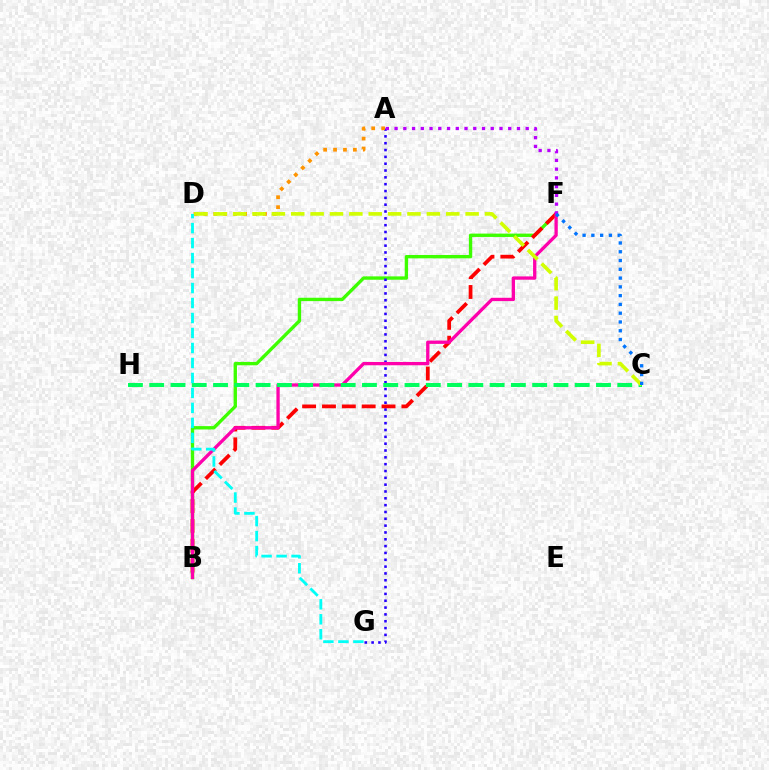{('B', 'F'): [{'color': '#3dff00', 'line_style': 'solid', 'thickness': 2.42}, {'color': '#ff0000', 'line_style': 'dashed', 'thickness': 2.7}, {'color': '#ff00ac', 'line_style': 'solid', 'thickness': 2.38}], ('A', 'G'): [{'color': '#2500ff', 'line_style': 'dotted', 'thickness': 1.86}], ('A', 'D'): [{'color': '#ff9400', 'line_style': 'dotted', 'thickness': 2.7}], ('C', 'H'): [{'color': '#00ff5c', 'line_style': 'dashed', 'thickness': 2.89}], ('A', 'F'): [{'color': '#b900ff', 'line_style': 'dotted', 'thickness': 2.38}], ('C', 'D'): [{'color': '#d1ff00', 'line_style': 'dashed', 'thickness': 2.63}], ('C', 'F'): [{'color': '#0074ff', 'line_style': 'dotted', 'thickness': 2.39}], ('D', 'G'): [{'color': '#00fff6', 'line_style': 'dashed', 'thickness': 2.04}]}